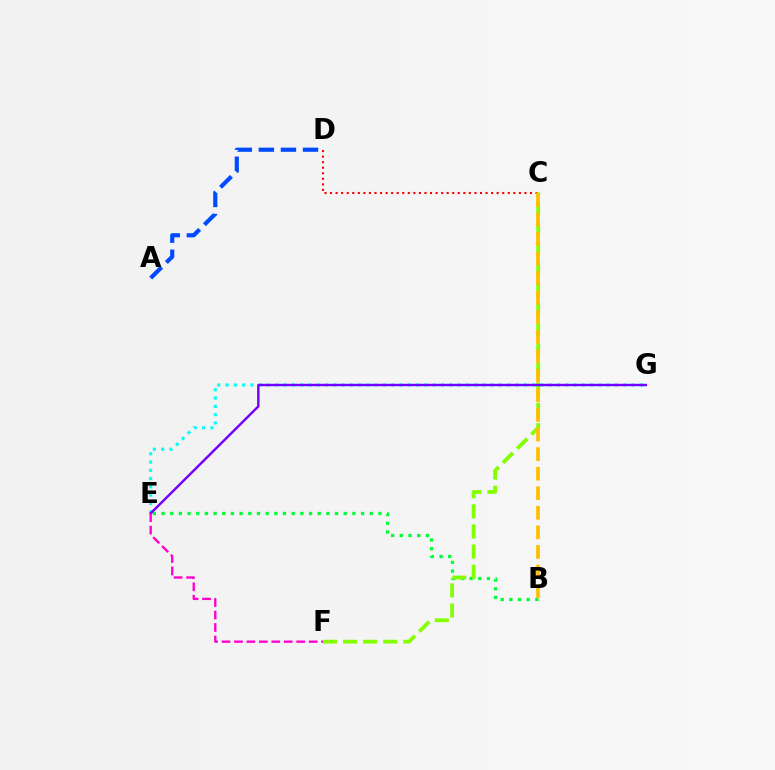{('C', 'D'): [{'color': '#ff0000', 'line_style': 'dotted', 'thickness': 1.51}], ('B', 'E'): [{'color': '#00ff39', 'line_style': 'dotted', 'thickness': 2.36}], ('C', 'F'): [{'color': '#84ff00', 'line_style': 'dashed', 'thickness': 2.73}], ('E', 'G'): [{'color': '#00fff6', 'line_style': 'dotted', 'thickness': 2.25}, {'color': '#7200ff', 'line_style': 'solid', 'thickness': 1.75}], ('A', 'D'): [{'color': '#004bff', 'line_style': 'dashed', 'thickness': 3.0}], ('E', 'F'): [{'color': '#ff00cf', 'line_style': 'dashed', 'thickness': 1.69}], ('B', 'C'): [{'color': '#ffbd00', 'line_style': 'dashed', 'thickness': 2.66}]}